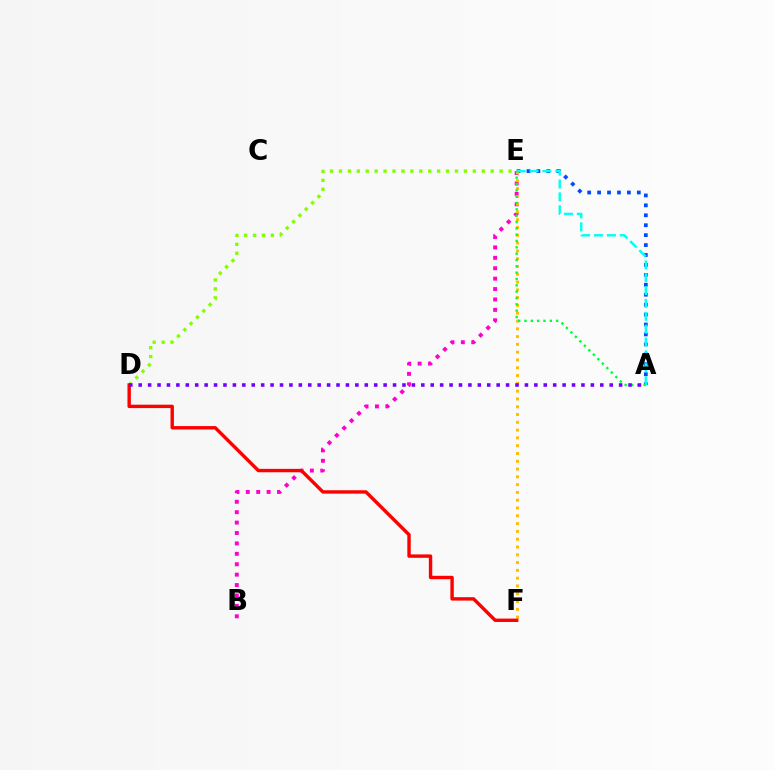{('A', 'E'): [{'color': '#004bff', 'line_style': 'dotted', 'thickness': 2.7}, {'color': '#00fff6', 'line_style': 'dashed', 'thickness': 1.75}, {'color': '#00ff39', 'line_style': 'dotted', 'thickness': 1.72}], ('B', 'E'): [{'color': '#ff00cf', 'line_style': 'dotted', 'thickness': 2.83}], ('D', 'E'): [{'color': '#84ff00', 'line_style': 'dotted', 'thickness': 2.42}], ('E', 'F'): [{'color': '#ffbd00', 'line_style': 'dotted', 'thickness': 2.12}], ('D', 'F'): [{'color': '#ff0000', 'line_style': 'solid', 'thickness': 2.45}], ('A', 'D'): [{'color': '#7200ff', 'line_style': 'dotted', 'thickness': 2.56}]}